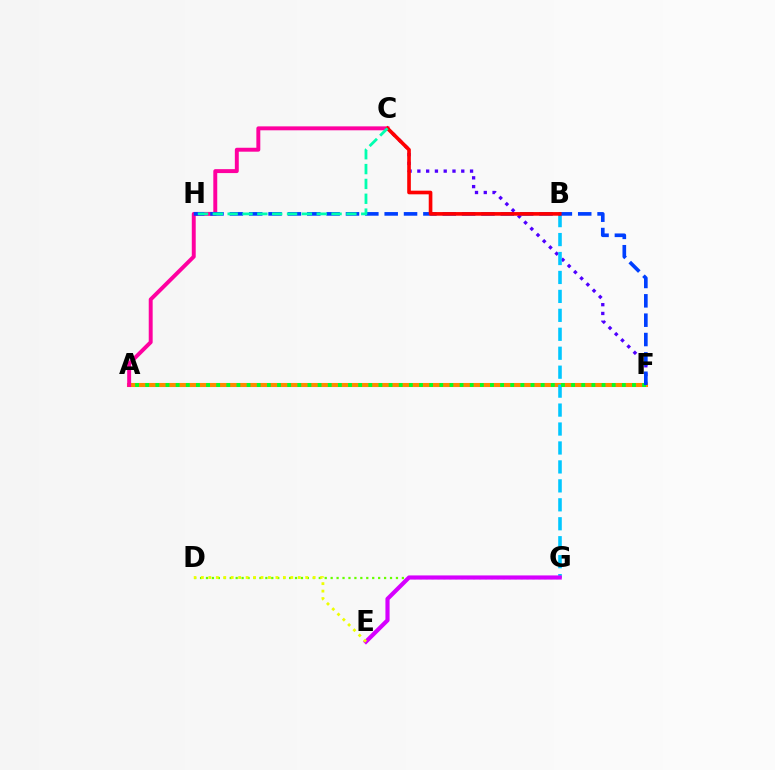{('C', 'F'): [{'color': '#4f00ff', 'line_style': 'dotted', 'thickness': 2.39}], ('A', 'F'): [{'color': '#ff8800', 'line_style': 'solid', 'thickness': 2.93}, {'color': '#00ff27', 'line_style': 'dotted', 'thickness': 2.76}], ('B', 'G'): [{'color': '#00c7ff', 'line_style': 'dashed', 'thickness': 2.57}], ('D', 'G'): [{'color': '#66ff00', 'line_style': 'dotted', 'thickness': 1.61}], ('A', 'C'): [{'color': '#ff00a0', 'line_style': 'solid', 'thickness': 2.83}], ('E', 'G'): [{'color': '#d600ff', 'line_style': 'solid', 'thickness': 2.99}], ('D', 'E'): [{'color': '#eeff00', 'line_style': 'dotted', 'thickness': 2.02}], ('F', 'H'): [{'color': '#003fff', 'line_style': 'dashed', 'thickness': 2.63}], ('B', 'C'): [{'color': '#ff0000', 'line_style': 'solid', 'thickness': 2.62}], ('C', 'H'): [{'color': '#00ffaf', 'line_style': 'dashed', 'thickness': 2.02}]}